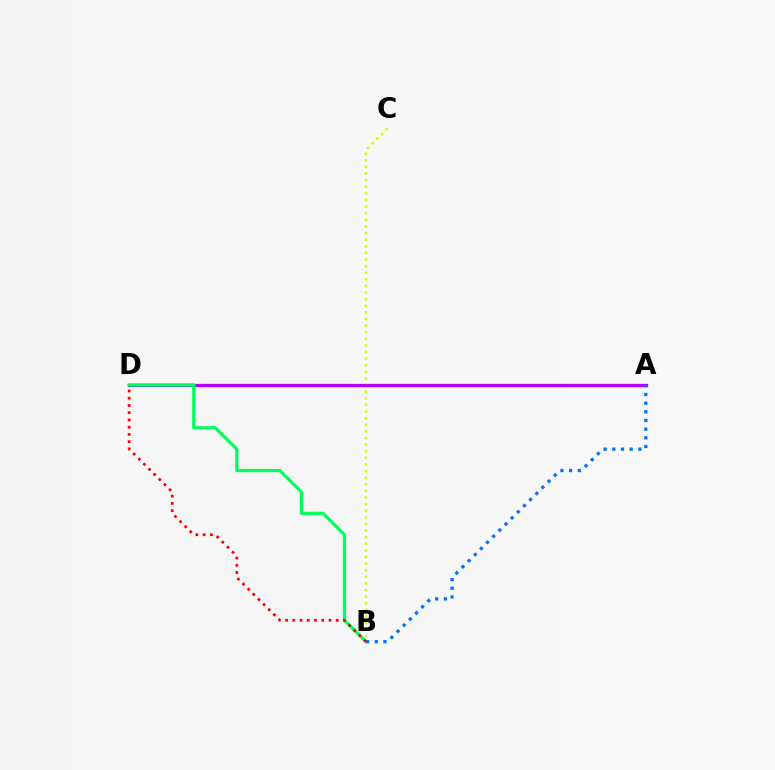{('B', 'C'): [{'color': '#d1ff00', 'line_style': 'dotted', 'thickness': 1.8}], ('A', 'D'): [{'color': '#b900ff', 'line_style': 'solid', 'thickness': 2.37}], ('B', 'D'): [{'color': '#00ff5c', 'line_style': 'solid', 'thickness': 2.3}, {'color': '#ff0000', 'line_style': 'dotted', 'thickness': 1.97}], ('A', 'B'): [{'color': '#0074ff', 'line_style': 'dotted', 'thickness': 2.36}]}